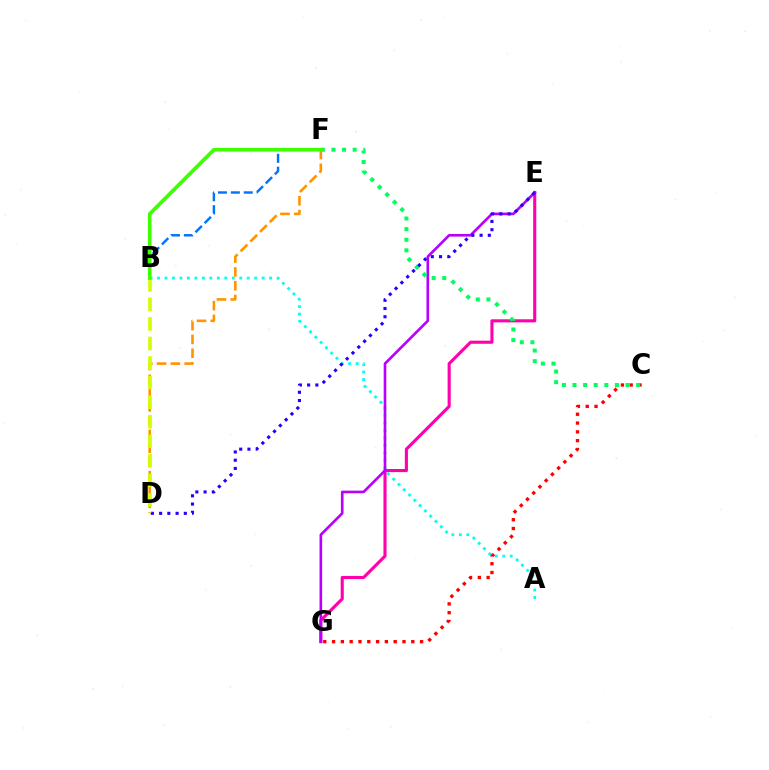{('A', 'B'): [{'color': '#00fff6', 'line_style': 'dotted', 'thickness': 2.03}], ('E', 'G'): [{'color': '#ff00ac', 'line_style': 'solid', 'thickness': 2.23}, {'color': '#b900ff', 'line_style': 'solid', 'thickness': 1.9}], ('B', 'F'): [{'color': '#0074ff', 'line_style': 'dashed', 'thickness': 1.75}, {'color': '#3dff00', 'line_style': 'solid', 'thickness': 2.62}], ('C', 'G'): [{'color': '#ff0000', 'line_style': 'dotted', 'thickness': 2.39}], ('C', 'F'): [{'color': '#00ff5c', 'line_style': 'dotted', 'thickness': 2.88}], ('D', 'E'): [{'color': '#2500ff', 'line_style': 'dotted', 'thickness': 2.24}], ('D', 'F'): [{'color': '#ff9400', 'line_style': 'dashed', 'thickness': 1.87}], ('B', 'D'): [{'color': '#d1ff00', 'line_style': 'dashed', 'thickness': 2.66}]}